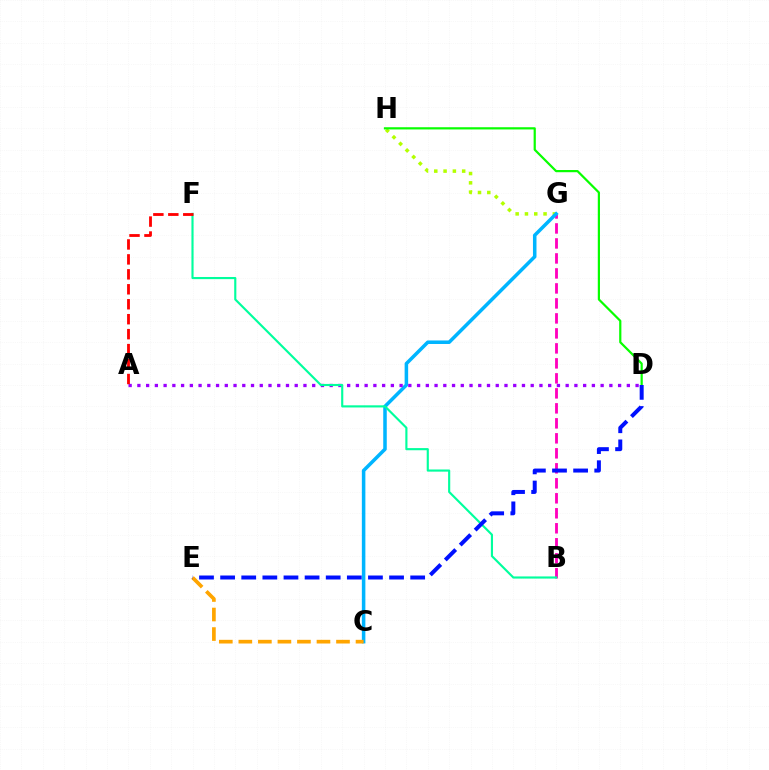{('B', 'G'): [{'color': '#ff00bd', 'line_style': 'dashed', 'thickness': 2.04}], ('G', 'H'): [{'color': '#b3ff00', 'line_style': 'dotted', 'thickness': 2.53}], ('C', 'G'): [{'color': '#00b5ff', 'line_style': 'solid', 'thickness': 2.54}], ('C', 'E'): [{'color': '#ffa500', 'line_style': 'dashed', 'thickness': 2.65}], ('D', 'H'): [{'color': '#08ff00', 'line_style': 'solid', 'thickness': 1.59}], ('A', 'D'): [{'color': '#9b00ff', 'line_style': 'dotted', 'thickness': 2.37}], ('B', 'F'): [{'color': '#00ff9d', 'line_style': 'solid', 'thickness': 1.54}], ('D', 'E'): [{'color': '#0010ff', 'line_style': 'dashed', 'thickness': 2.87}], ('A', 'F'): [{'color': '#ff0000', 'line_style': 'dashed', 'thickness': 2.03}]}